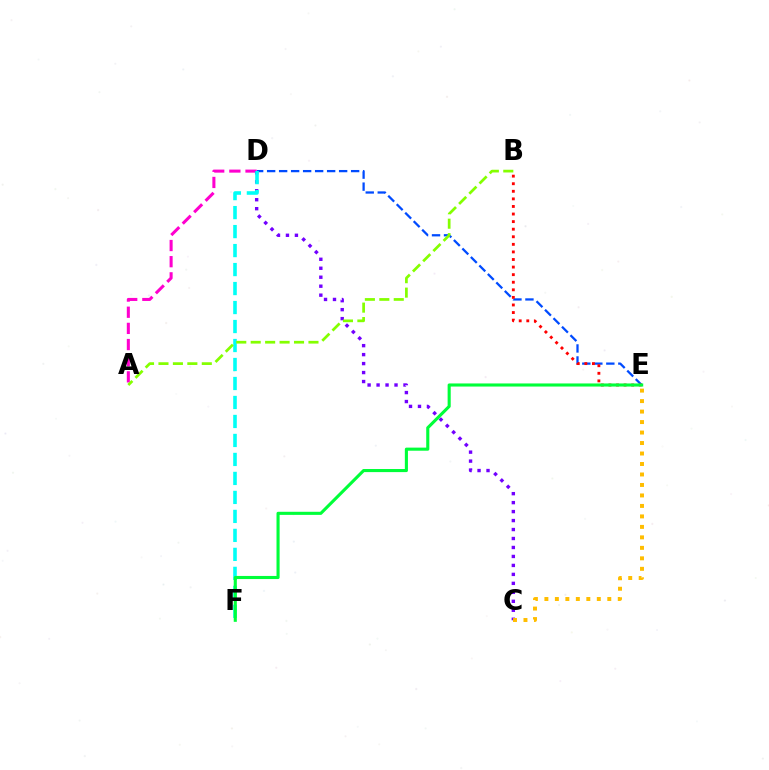{('D', 'E'): [{'color': '#004bff', 'line_style': 'dashed', 'thickness': 1.63}], ('A', 'D'): [{'color': '#ff00cf', 'line_style': 'dashed', 'thickness': 2.2}], ('C', 'D'): [{'color': '#7200ff', 'line_style': 'dotted', 'thickness': 2.44}], ('D', 'F'): [{'color': '#00fff6', 'line_style': 'dashed', 'thickness': 2.58}], ('C', 'E'): [{'color': '#ffbd00', 'line_style': 'dotted', 'thickness': 2.85}], ('B', 'E'): [{'color': '#ff0000', 'line_style': 'dotted', 'thickness': 2.06}], ('A', 'B'): [{'color': '#84ff00', 'line_style': 'dashed', 'thickness': 1.96}], ('E', 'F'): [{'color': '#00ff39', 'line_style': 'solid', 'thickness': 2.23}]}